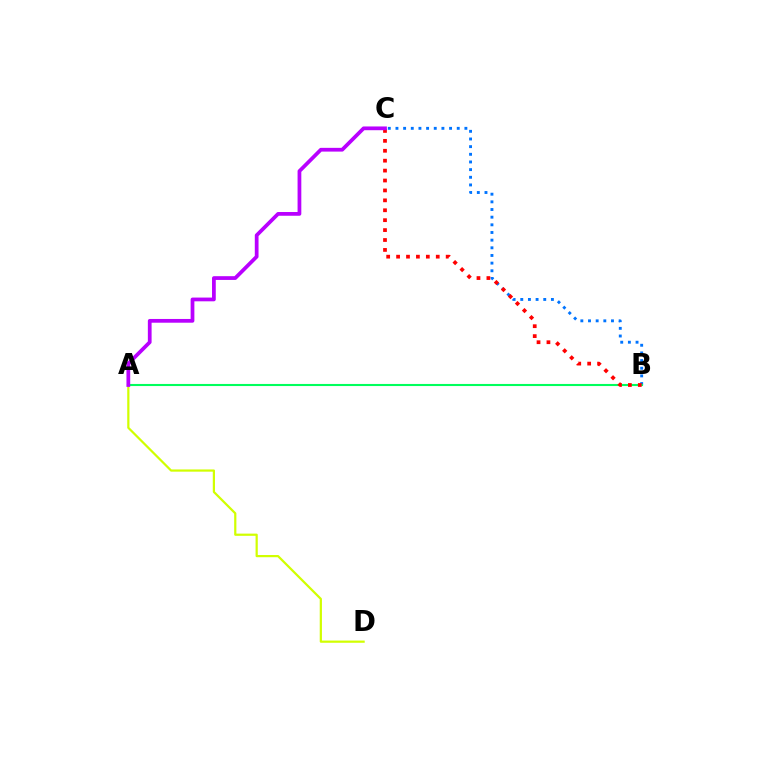{('B', 'C'): [{'color': '#0074ff', 'line_style': 'dotted', 'thickness': 2.08}, {'color': '#ff0000', 'line_style': 'dotted', 'thickness': 2.69}], ('A', 'B'): [{'color': '#00ff5c', 'line_style': 'solid', 'thickness': 1.51}], ('A', 'D'): [{'color': '#d1ff00', 'line_style': 'solid', 'thickness': 1.59}], ('A', 'C'): [{'color': '#b900ff', 'line_style': 'solid', 'thickness': 2.7}]}